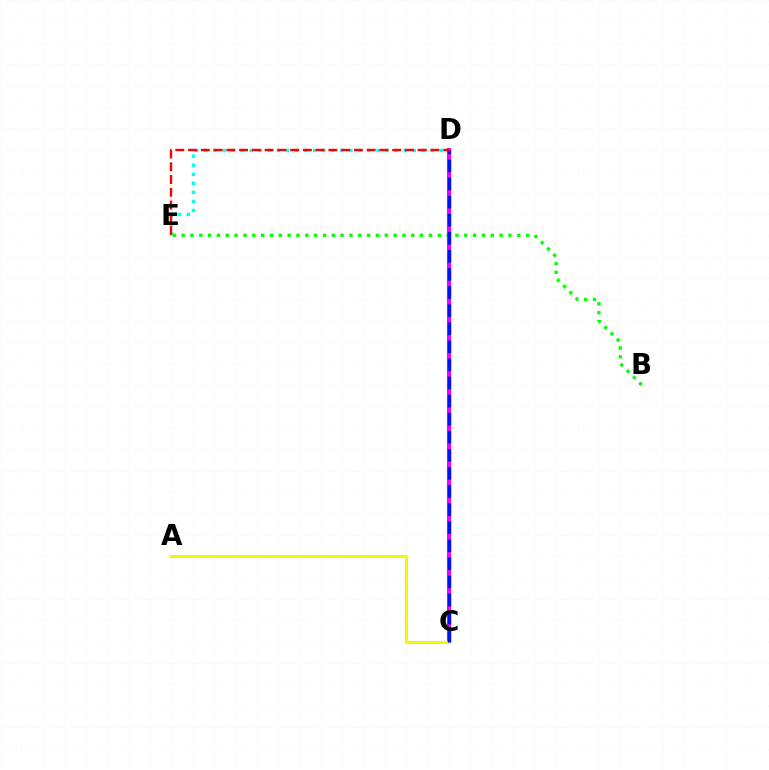{('D', 'E'): [{'color': '#00fff6', 'line_style': 'dotted', 'thickness': 2.46}, {'color': '#ff0000', 'line_style': 'dashed', 'thickness': 1.73}], ('B', 'E'): [{'color': '#08ff00', 'line_style': 'dotted', 'thickness': 2.4}], ('C', 'D'): [{'color': '#ee00ff', 'line_style': 'solid', 'thickness': 2.95}, {'color': '#0010ff', 'line_style': 'dashed', 'thickness': 2.46}], ('A', 'C'): [{'color': '#fcf500', 'line_style': 'solid', 'thickness': 2.18}]}